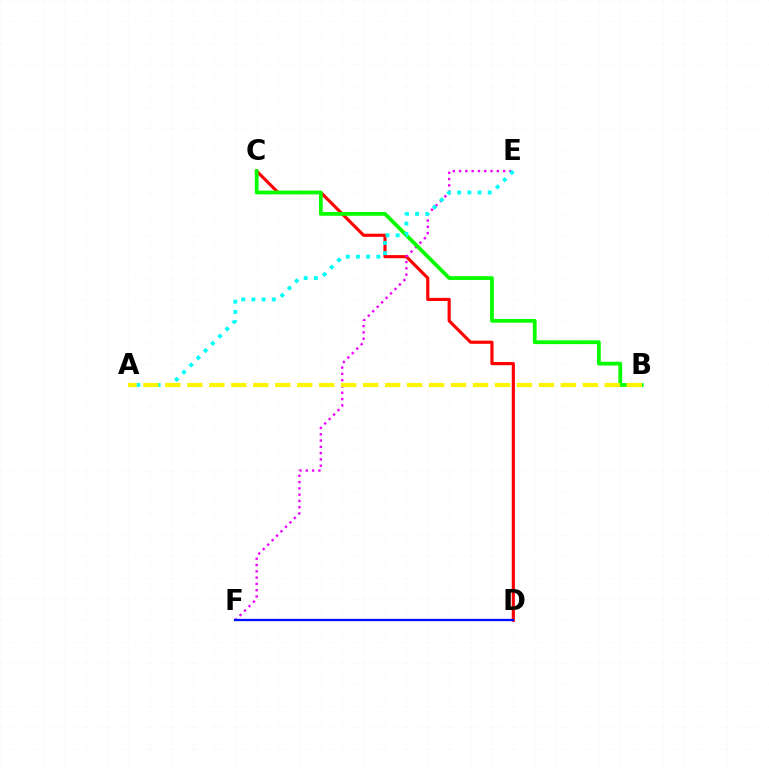{('C', 'D'): [{'color': '#ff0000', 'line_style': 'solid', 'thickness': 2.26}], ('E', 'F'): [{'color': '#ee00ff', 'line_style': 'dotted', 'thickness': 1.71}], ('D', 'F'): [{'color': '#0010ff', 'line_style': 'solid', 'thickness': 1.66}], ('B', 'C'): [{'color': '#08ff00', 'line_style': 'solid', 'thickness': 2.72}], ('A', 'E'): [{'color': '#00fff6', 'line_style': 'dotted', 'thickness': 2.77}], ('A', 'B'): [{'color': '#fcf500', 'line_style': 'dashed', 'thickness': 2.99}]}